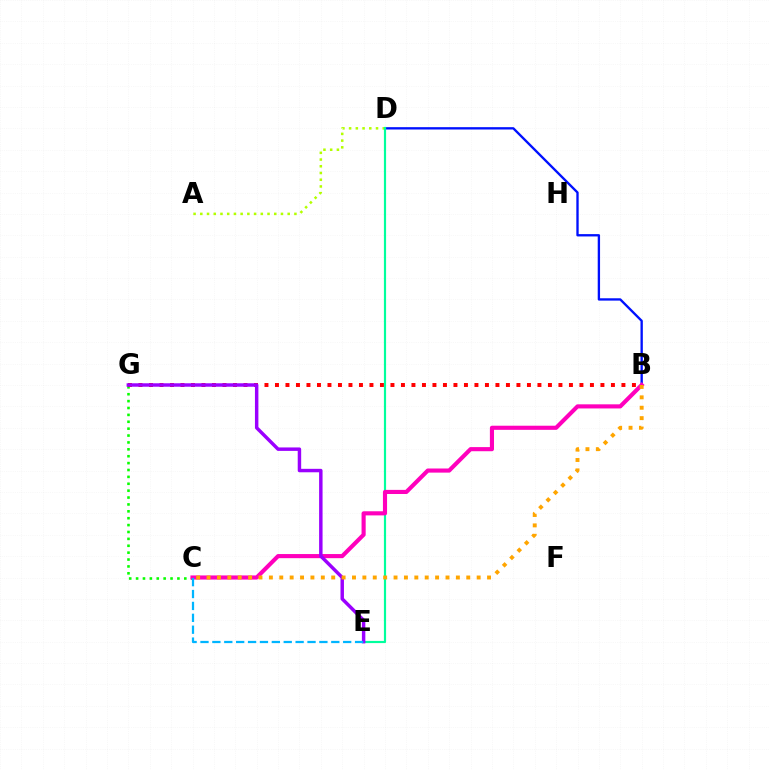{('B', 'D'): [{'color': '#0010ff', 'line_style': 'solid', 'thickness': 1.69}], ('C', 'G'): [{'color': '#08ff00', 'line_style': 'dotted', 'thickness': 1.87}], ('B', 'G'): [{'color': '#ff0000', 'line_style': 'dotted', 'thickness': 2.85}], ('A', 'D'): [{'color': '#b3ff00', 'line_style': 'dotted', 'thickness': 1.83}], ('D', 'E'): [{'color': '#00ff9d', 'line_style': 'solid', 'thickness': 1.57}], ('B', 'C'): [{'color': '#ff00bd', 'line_style': 'solid', 'thickness': 2.97}, {'color': '#ffa500', 'line_style': 'dotted', 'thickness': 2.82}], ('E', 'G'): [{'color': '#9b00ff', 'line_style': 'solid', 'thickness': 2.49}], ('C', 'E'): [{'color': '#00b5ff', 'line_style': 'dashed', 'thickness': 1.62}]}